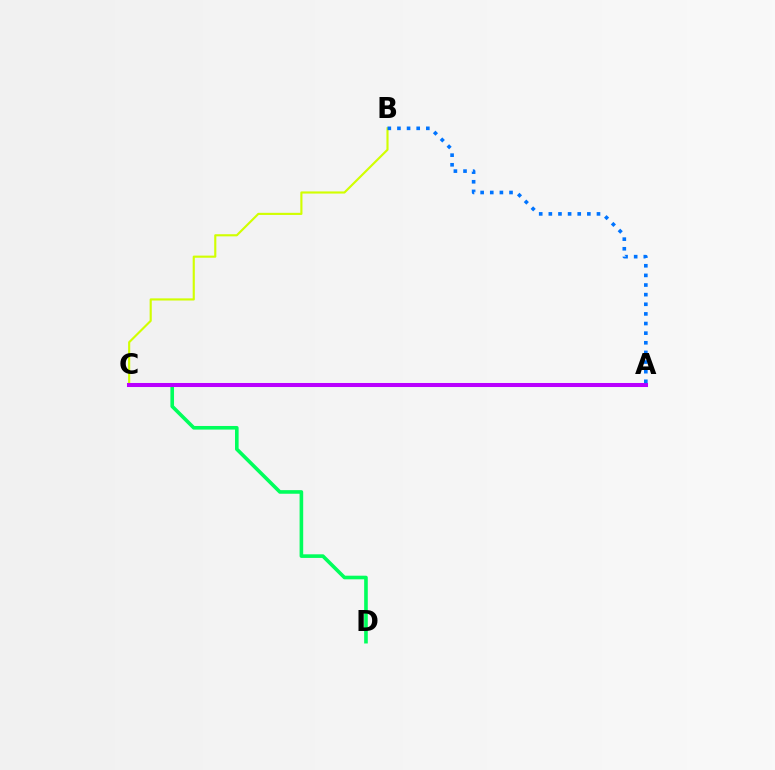{('A', 'C'): [{'color': '#ff0000', 'line_style': 'solid', 'thickness': 2.53}, {'color': '#b900ff', 'line_style': 'solid', 'thickness': 2.91}], ('C', 'D'): [{'color': '#00ff5c', 'line_style': 'solid', 'thickness': 2.6}], ('B', 'C'): [{'color': '#d1ff00', 'line_style': 'solid', 'thickness': 1.54}], ('A', 'B'): [{'color': '#0074ff', 'line_style': 'dotted', 'thickness': 2.62}]}